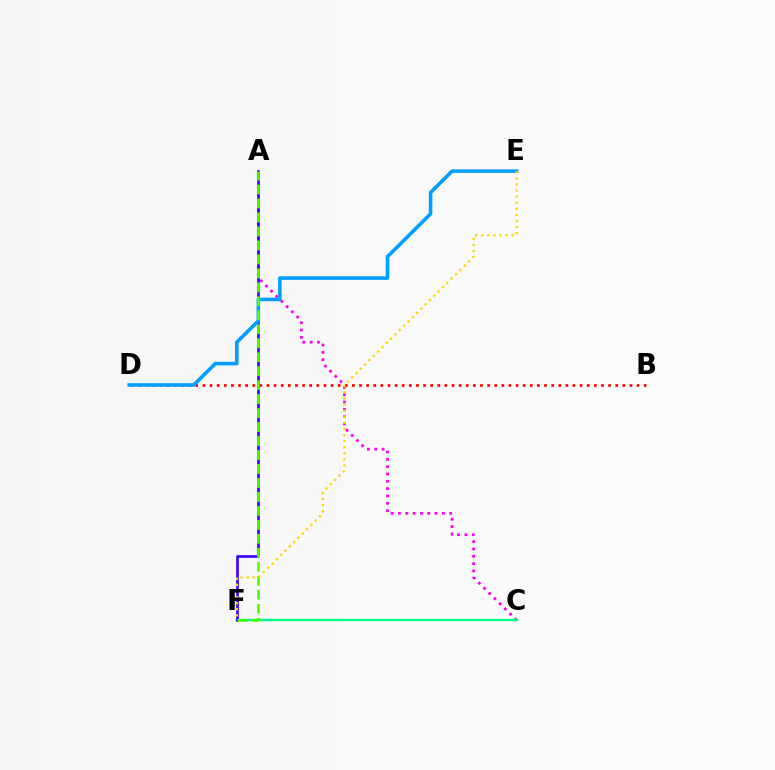{('A', 'C'): [{'color': '#ff00ed', 'line_style': 'dotted', 'thickness': 1.99}], ('B', 'D'): [{'color': '#ff0000', 'line_style': 'dotted', 'thickness': 1.93}], ('C', 'F'): [{'color': '#00ff86', 'line_style': 'solid', 'thickness': 1.73}], ('A', 'F'): [{'color': '#3700ff', 'line_style': 'solid', 'thickness': 1.9}, {'color': '#4fff00', 'line_style': 'dashed', 'thickness': 1.9}], ('D', 'E'): [{'color': '#009eff', 'line_style': 'solid', 'thickness': 2.58}], ('E', 'F'): [{'color': '#ffd500', 'line_style': 'dotted', 'thickness': 1.66}]}